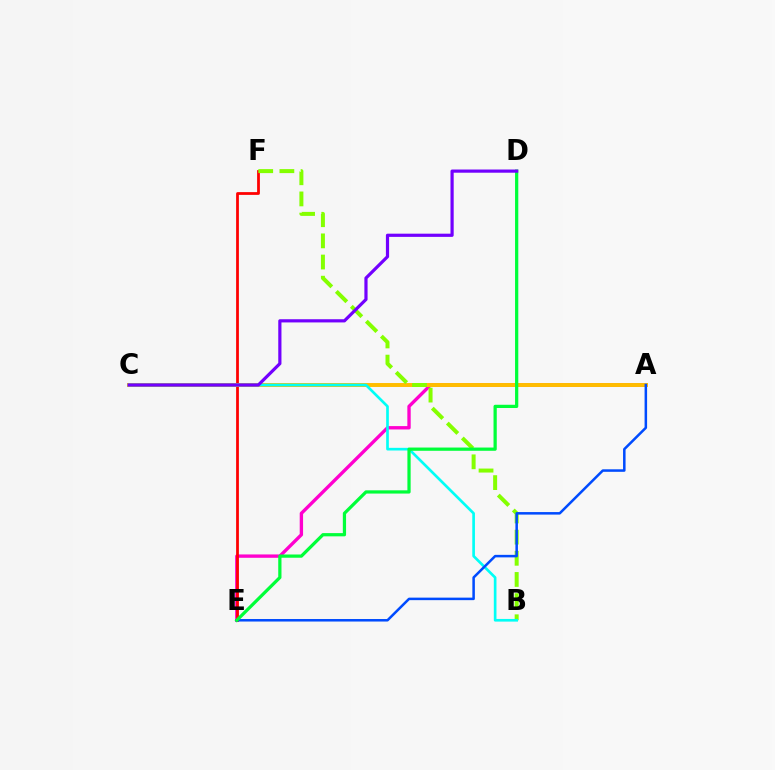{('A', 'E'): [{'color': '#ff00cf', 'line_style': 'solid', 'thickness': 2.42}, {'color': '#004bff', 'line_style': 'solid', 'thickness': 1.81}], ('E', 'F'): [{'color': '#ff0000', 'line_style': 'solid', 'thickness': 1.99}], ('A', 'C'): [{'color': '#ffbd00', 'line_style': 'solid', 'thickness': 2.84}], ('B', 'F'): [{'color': '#84ff00', 'line_style': 'dashed', 'thickness': 2.87}], ('B', 'C'): [{'color': '#00fff6', 'line_style': 'solid', 'thickness': 1.92}], ('D', 'E'): [{'color': '#00ff39', 'line_style': 'solid', 'thickness': 2.33}], ('C', 'D'): [{'color': '#7200ff', 'line_style': 'solid', 'thickness': 2.3}]}